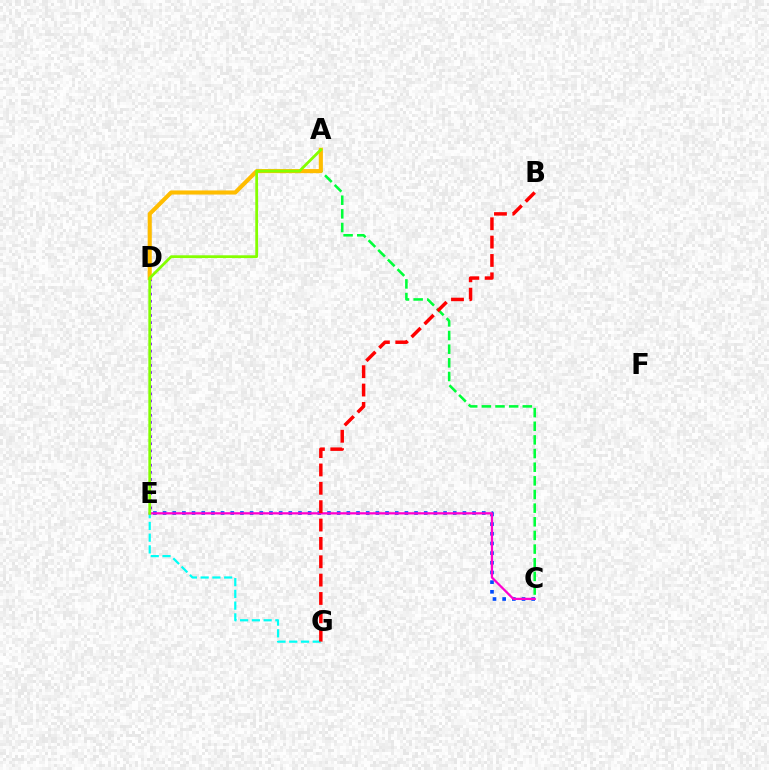{('D', 'E'): [{'color': '#7200ff', 'line_style': 'dotted', 'thickness': 1.94}], ('E', 'G'): [{'color': '#00fff6', 'line_style': 'dashed', 'thickness': 1.6}], ('C', 'E'): [{'color': '#004bff', 'line_style': 'dotted', 'thickness': 2.63}, {'color': '#ff00cf', 'line_style': 'solid', 'thickness': 1.63}], ('A', 'C'): [{'color': '#00ff39', 'line_style': 'dashed', 'thickness': 1.85}], ('A', 'D'): [{'color': '#ffbd00', 'line_style': 'solid', 'thickness': 2.95}], ('B', 'G'): [{'color': '#ff0000', 'line_style': 'dashed', 'thickness': 2.49}], ('A', 'E'): [{'color': '#84ff00', 'line_style': 'solid', 'thickness': 1.99}]}